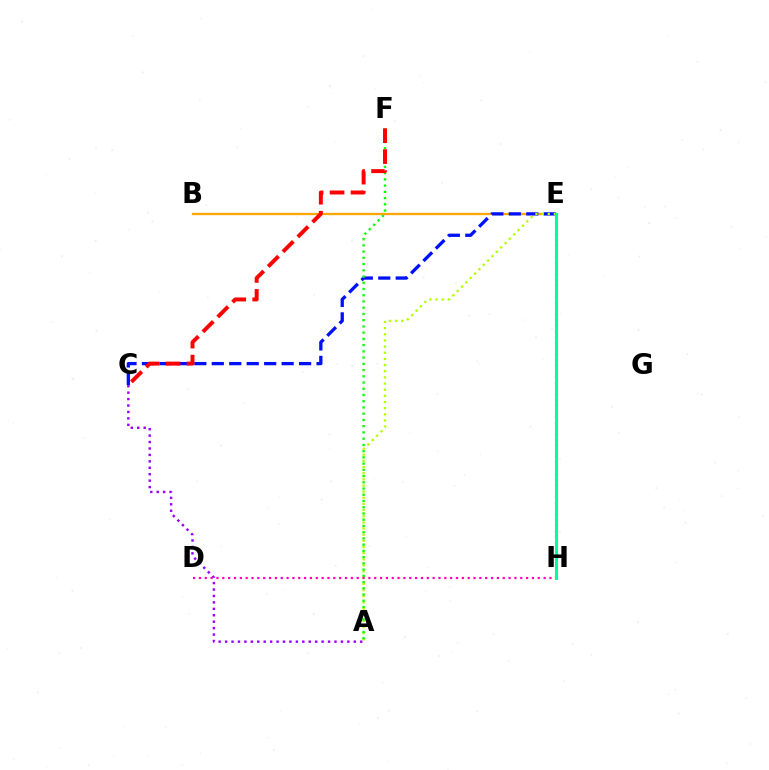{('B', 'E'): [{'color': '#ffa500', 'line_style': 'solid', 'thickness': 1.63}], ('A', 'C'): [{'color': '#9b00ff', 'line_style': 'dotted', 'thickness': 1.75}], ('C', 'E'): [{'color': '#0010ff', 'line_style': 'dashed', 'thickness': 2.37}], ('A', 'E'): [{'color': '#b3ff00', 'line_style': 'dotted', 'thickness': 1.67}], ('A', 'F'): [{'color': '#08ff00', 'line_style': 'dotted', 'thickness': 1.69}], ('D', 'H'): [{'color': '#ff00bd', 'line_style': 'dotted', 'thickness': 1.59}], ('E', 'H'): [{'color': '#00b5ff', 'line_style': 'dotted', 'thickness': 1.55}, {'color': '#00ff9d', 'line_style': 'solid', 'thickness': 2.23}], ('C', 'F'): [{'color': '#ff0000', 'line_style': 'dashed', 'thickness': 2.85}]}